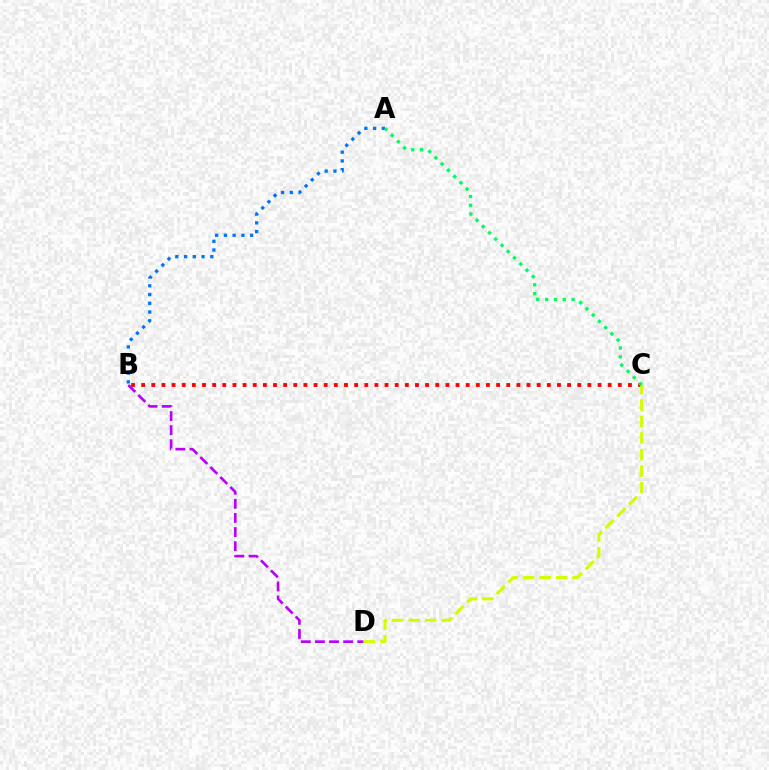{('B', 'D'): [{'color': '#b900ff', 'line_style': 'dashed', 'thickness': 1.92}], ('B', 'C'): [{'color': '#ff0000', 'line_style': 'dotted', 'thickness': 2.76}], ('C', 'D'): [{'color': '#d1ff00', 'line_style': 'dashed', 'thickness': 2.25}], ('A', 'B'): [{'color': '#0074ff', 'line_style': 'dotted', 'thickness': 2.38}], ('A', 'C'): [{'color': '#00ff5c', 'line_style': 'dotted', 'thickness': 2.4}]}